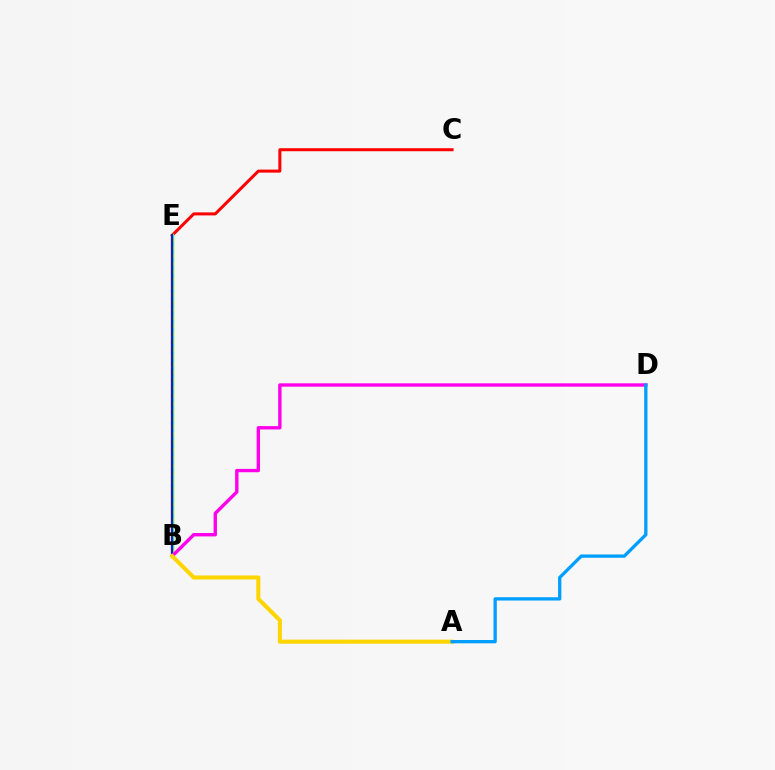{('C', 'E'): [{'color': '#ff0000', 'line_style': 'solid', 'thickness': 2.17}], ('B', 'E'): [{'color': '#4fff00', 'line_style': 'solid', 'thickness': 2.52}, {'color': '#00ff86', 'line_style': 'dotted', 'thickness': 2.11}, {'color': '#3700ff', 'line_style': 'solid', 'thickness': 1.52}], ('B', 'D'): [{'color': '#ff00ed', 'line_style': 'solid', 'thickness': 2.43}], ('A', 'B'): [{'color': '#ffd500', 'line_style': 'solid', 'thickness': 2.93}], ('A', 'D'): [{'color': '#009eff', 'line_style': 'solid', 'thickness': 2.37}]}